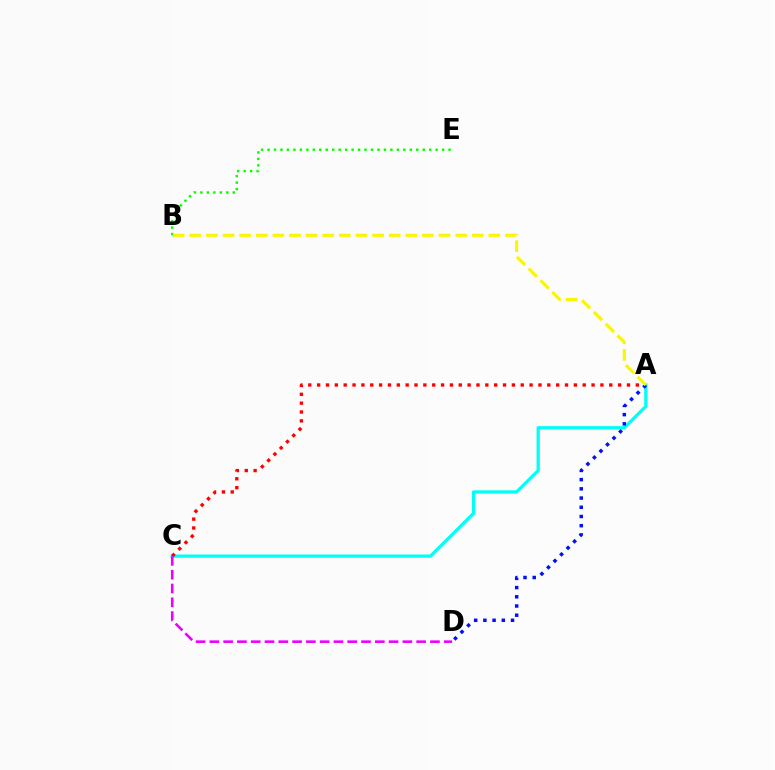{('A', 'C'): [{'color': '#00fff6', 'line_style': 'solid', 'thickness': 2.36}, {'color': '#ff0000', 'line_style': 'dotted', 'thickness': 2.41}], ('B', 'E'): [{'color': '#08ff00', 'line_style': 'dotted', 'thickness': 1.76}], ('A', 'D'): [{'color': '#0010ff', 'line_style': 'dotted', 'thickness': 2.5}], ('C', 'D'): [{'color': '#ee00ff', 'line_style': 'dashed', 'thickness': 1.87}], ('A', 'B'): [{'color': '#fcf500', 'line_style': 'dashed', 'thickness': 2.26}]}